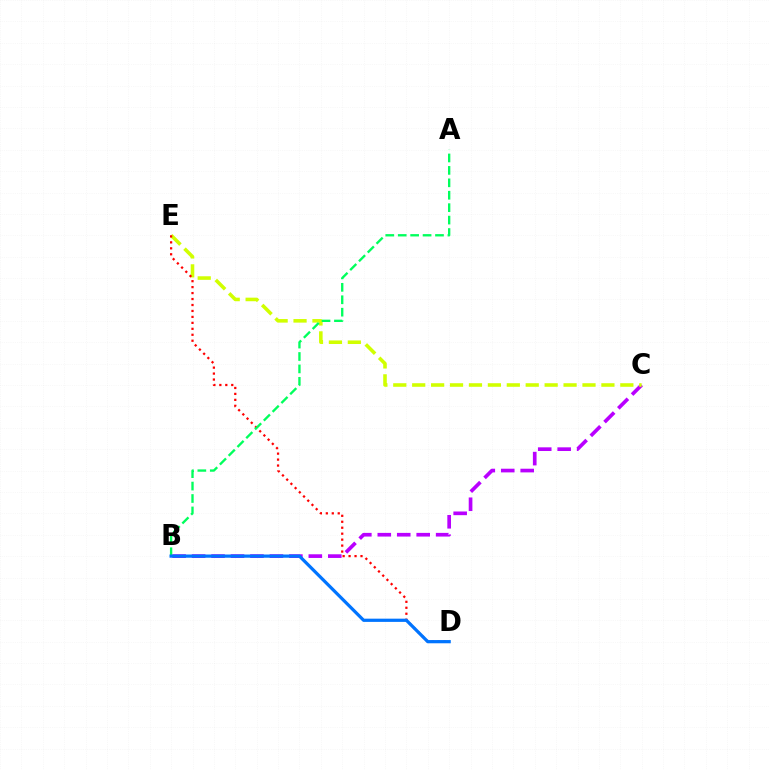{('B', 'C'): [{'color': '#b900ff', 'line_style': 'dashed', 'thickness': 2.64}], ('C', 'E'): [{'color': '#d1ff00', 'line_style': 'dashed', 'thickness': 2.57}], ('D', 'E'): [{'color': '#ff0000', 'line_style': 'dotted', 'thickness': 1.62}], ('A', 'B'): [{'color': '#00ff5c', 'line_style': 'dashed', 'thickness': 1.69}], ('B', 'D'): [{'color': '#0074ff', 'line_style': 'solid', 'thickness': 2.32}]}